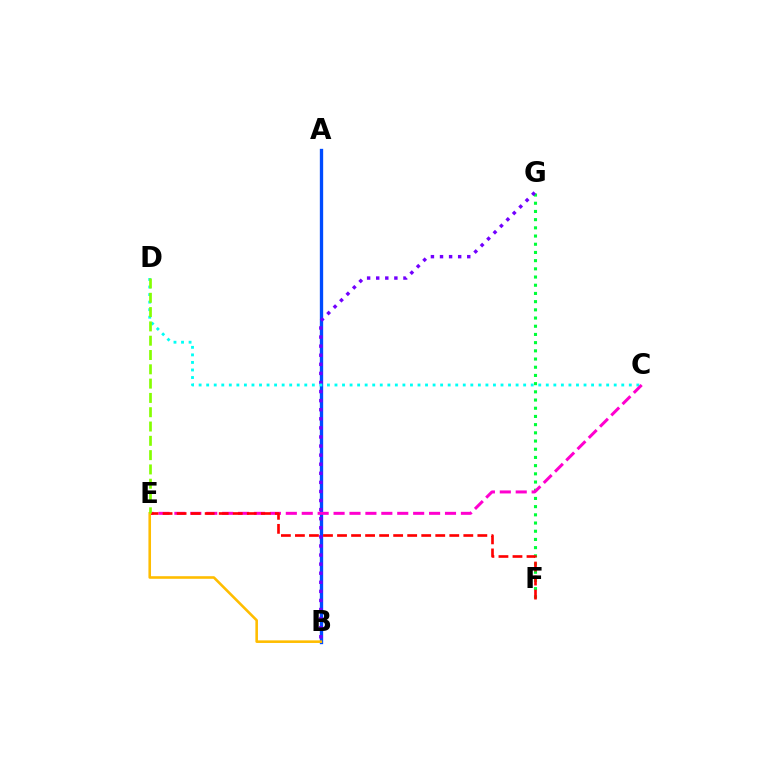{('A', 'B'): [{'color': '#004bff', 'line_style': 'solid', 'thickness': 2.4}], ('F', 'G'): [{'color': '#00ff39', 'line_style': 'dotted', 'thickness': 2.23}], ('B', 'G'): [{'color': '#7200ff', 'line_style': 'dotted', 'thickness': 2.47}], ('C', 'D'): [{'color': '#00fff6', 'line_style': 'dotted', 'thickness': 2.05}], ('C', 'E'): [{'color': '#ff00cf', 'line_style': 'dashed', 'thickness': 2.16}], ('E', 'F'): [{'color': '#ff0000', 'line_style': 'dashed', 'thickness': 1.91}], ('B', 'E'): [{'color': '#ffbd00', 'line_style': 'solid', 'thickness': 1.87}], ('D', 'E'): [{'color': '#84ff00', 'line_style': 'dashed', 'thickness': 1.94}]}